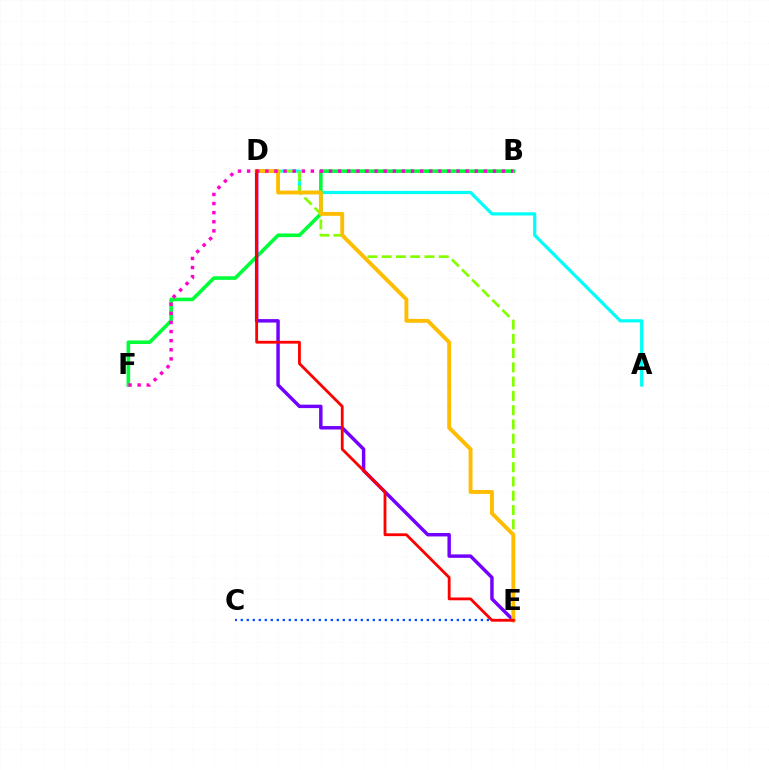{('A', 'D'): [{'color': '#00fff6', 'line_style': 'solid', 'thickness': 2.3}], ('B', 'F'): [{'color': '#00ff39', 'line_style': 'solid', 'thickness': 2.6}, {'color': '#ff00cf', 'line_style': 'dotted', 'thickness': 2.47}], ('D', 'E'): [{'color': '#7200ff', 'line_style': 'solid', 'thickness': 2.48}, {'color': '#84ff00', 'line_style': 'dashed', 'thickness': 1.94}, {'color': '#ffbd00', 'line_style': 'solid', 'thickness': 2.81}, {'color': '#ff0000', 'line_style': 'solid', 'thickness': 2.03}], ('C', 'E'): [{'color': '#004bff', 'line_style': 'dotted', 'thickness': 1.63}]}